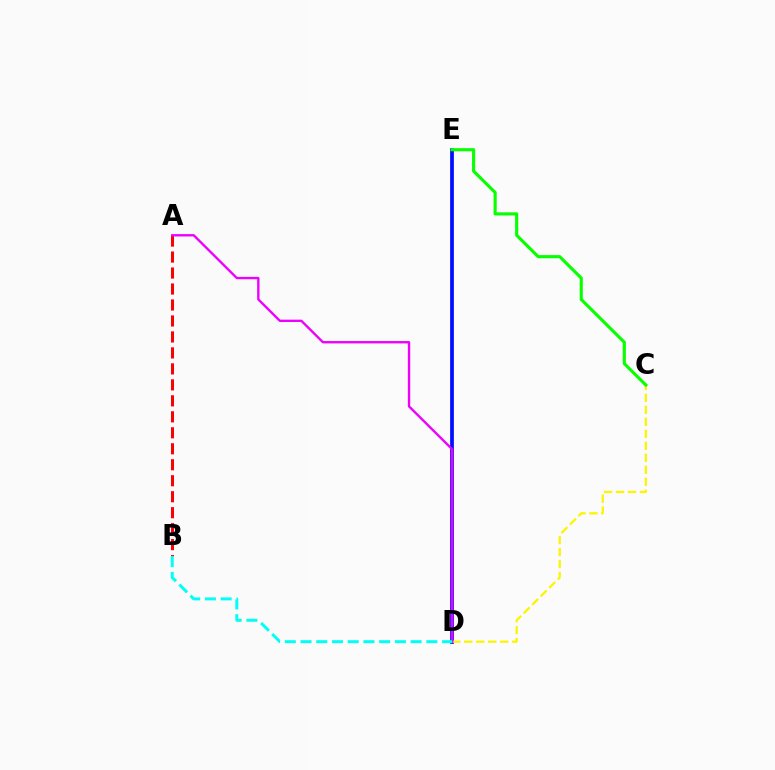{('D', 'E'): [{'color': '#0010ff', 'line_style': 'solid', 'thickness': 2.7}], ('C', 'D'): [{'color': '#fcf500', 'line_style': 'dashed', 'thickness': 1.63}], ('A', 'B'): [{'color': '#ff0000', 'line_style': 'dashed', 'thickness': 2.17}], ('C', 'E'): [{'color': '#08ff00', 'line_style': 'solid', 'thickness': 2.25}], ('A', 'D'): [{'color': '#ee00ff', 'line_style': 'solid', 'thickness': 1.7}], ('B', 'D'): [{'color': '#00fff6', 'line_style': 'dashed', 'thickness': 2.14}]}